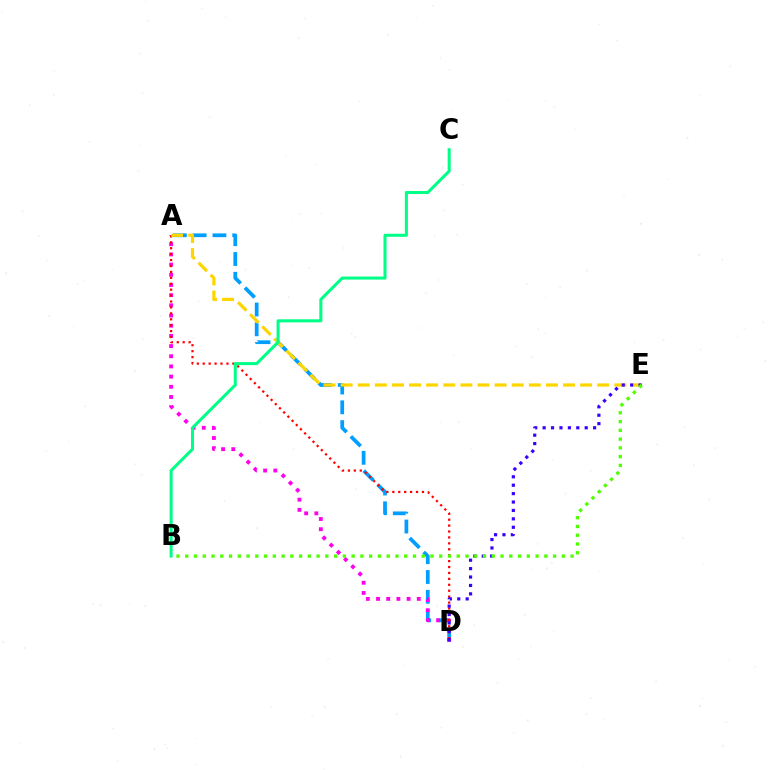{('A', 'D'): [{'color': '#009eff', 'line_style': 'dashed', 'thickness': 2.69}, {'color': '#ff00ed', 'line_style': 'dotted', 'thickness': 2.77}, {'color': '#ff0000', 'line_style': 'dotted', 'thickness': 1.61}], ('A', 'E'): [{'color': '#ffd500', 'line_style': 'dashed', 'thickness': 2.32}], ('D', 'E'): [{'color': '#3700ff', 'line_style': 'dotted', 'thickness': 2.29}], ('B', 'C'): [{'color': '#00ff86', 'line_style': 'solid', 'thickness': 2.19}], ('B', 'E'): [{'color': '#4fff00', 'line_style': 'dotted', 'thickness': 2.38}]}